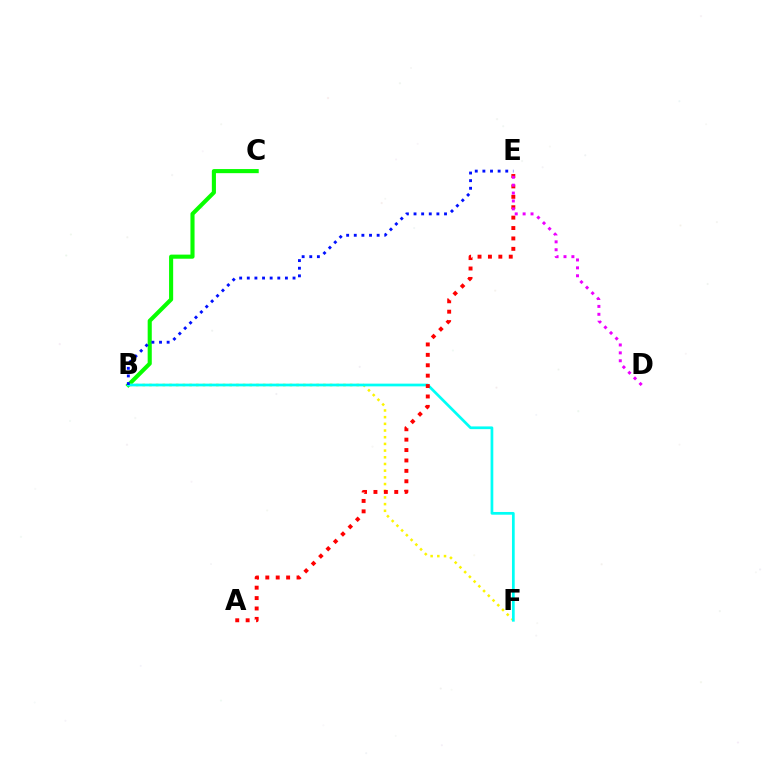{('B', 'C'): [{'color': '#08ff00', 'line_style': 'solid', 'thickness': 2.95}], ('B', 'F'): [{'color': '#fcf500', 'line_style': 'dotted', 'thickness': 1.82}, {'color': '#00fff6', 'line_style': 'solid', 'thickness': 1.96}], ('B', 'E'): [{'color': '#0010ff', 'line_style': 'dotted', 'thickness': 2.07}], ('A', 'E'): [{'color': '#ff0000', 'line_style': 'dotted', 'thickness': 2.83}], ('D', 'E'): [{'color': '#ee00ff', 'line_style': 'dotted', 'thickness': 2.15}]}